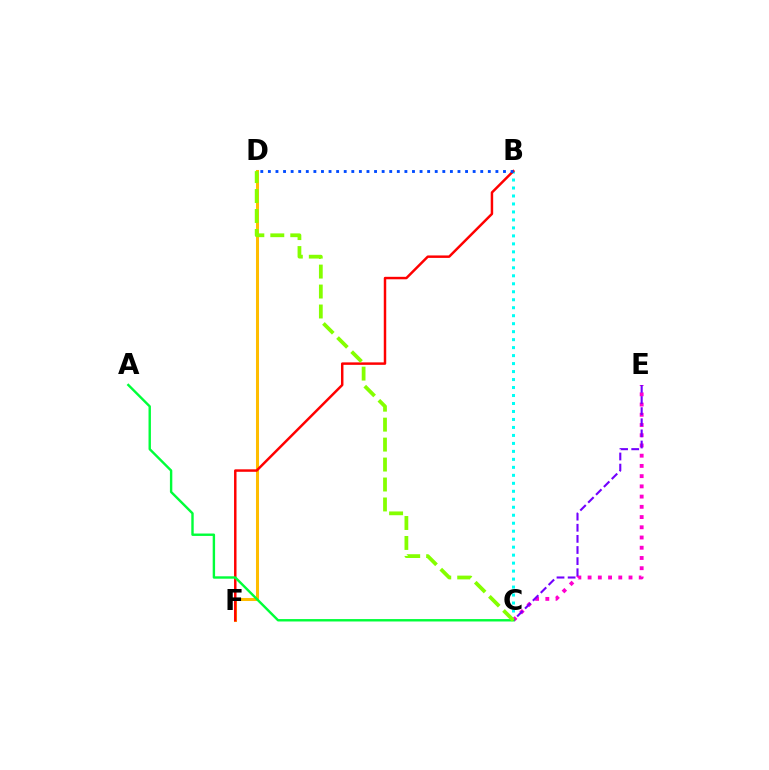{('B', 'C'): [{'color': '#00fff6', 'line_style': 'dotted', 'thickness': 2.17}], ('D', 'F'): [{'color': '#ffbd00', 'line_style': 'solid', 'thickness': 2.19}], ('B', 'F'): [{'color': '#ff0000', 'line_style': 'solid', 'thickness': 1.78}], ('B', 'D'): [{'color': '#004bff', 'line_style': 'dotted', 'thickness': 2.06}], ('C', 'E'): [{'color': '#ff00cf', 'line_style': 'dotted', 'thickness': 2.78}, {'color': '#7200ff', 'line_style': 'dashed', 'thickness': 1.51}], ('A', 'C'): [{'color': '#00ff39', 'line_style': 'solid', 'thickness': 1.73}], ('C', 'D'): [{'color': '#84ff00', 'line_style': 'dashed', 'thickness': 2.71}]}